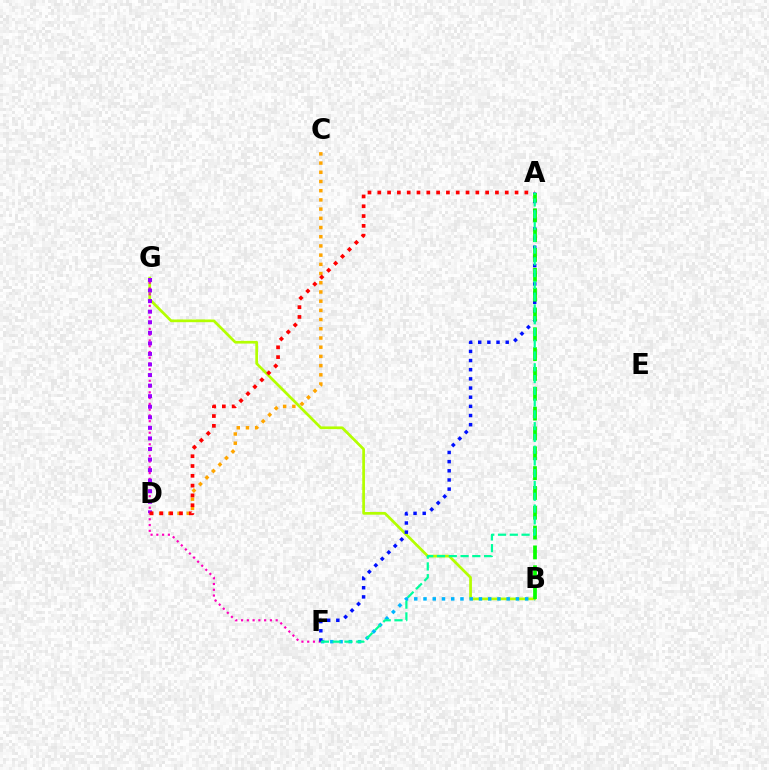{('C', 'D'): [{'color': '#ffa500', 'line_style': 'dotted', 'thickness': 2.5}], ('B', 'G'): [{'color': '#b3ff00', 'line_style': 'solid', 'thickness': 1.95}], ('F', 'G'): [{'color': '#ff00bd', 'line_style': 'dotted', 'thickness': 1.57}], ('D', 'G'): [{'color': '#9b00ff', 'line_style': 'dotted', 'thickness': 2.87}], ('B', 'F'): [{'color': '#00b5ff', 'line_style': 'dotted', 'thickness': 2.51}], ('A', 'D'): [{'color': '#ff0000', 'line_style': 'dotted', 'thickness': 2.66}], ('A', 'F'): [{'color': '#0010ff', 'line_style': 'dotted', 'thickness': 2.49}, {'color': '#00ff9d', 'line_style': 'dashed', 'thickness': 1.6}], ('A', 'B'): [{'color': '#08ff00', 'line_style': 'dashed', 'thickness': 2.69}]}